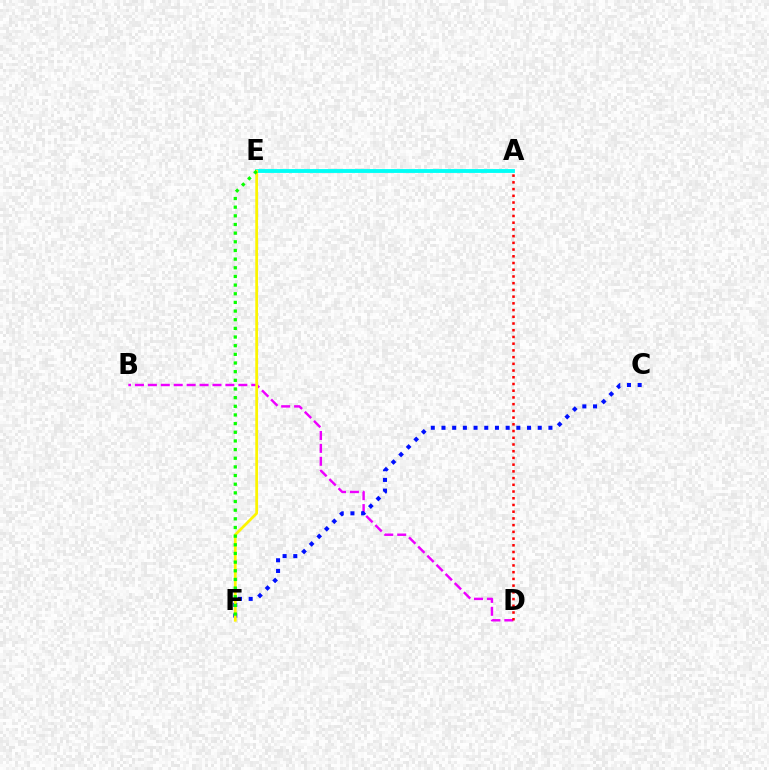{('B', 'D'): [{'color': '#ee00ff', 'line_style': 'dashed', 'thickness': 1.76}], ('C', 'F'): [{'color': '#0010ff', 'line_style': 'dotted', 'thickness': 2.91}], ('A', 'D'): [{'color': '#ff0000', 'line_style': 'dotted', 'thickness': 1.83}], ('A', 'E'): [{'color': '#00fff6', 'line_style': 'solid', 'thickness': 2.77}], ('E', 'F'): [{'color': '#fcf500', 'line_style': 'solid', 'thickness': 1.98}, {'color': '#08ff00', 'line_style': 'dotted', 'thickness': 2.35}]}